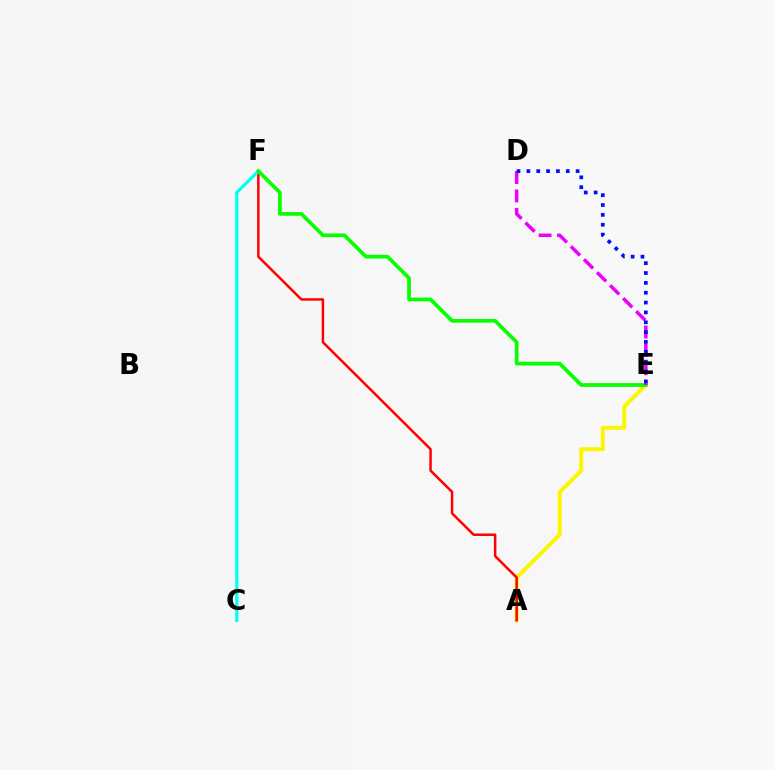{('A', 'E'): [{'color': '#fcf500', 'line_style': 'solid', 'thickness': 2.87}], ('A', 'F'): [{'color': '#ff0000', 'line_style': 'solid', 'thickness': 1.79}], ('C', 'F'): [{'color': '#00fff6', 'line_style': 'solid', 'thickness': 2.33}], ('E', 'F'): [{'color': '#08ff00', 'line_style': 'solid', 'thickness': 2.67}], ('D', 'E'): [{'color': '#ee00ff', 'line_style': 'dashed', 'thickness': 2.5}, {'color': '#0010ff', 'line_style': 'dotted', 'thickness': 2.68}]}